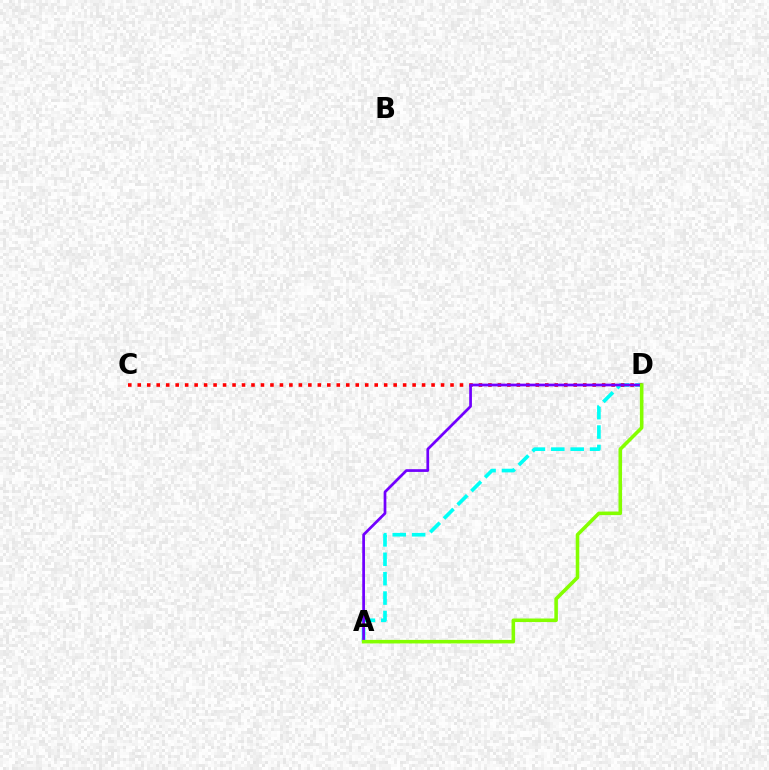{('A', 'D'): [{'color': '#00fff6', 'line_style': 'dashed', 'thickness': 2.64}, {'color': '#7200ff', 'line_style': 'solid', 'thickness': 1.97}, {'color': '#84ff00', 'line_style': 'solid', 'thickness': 2.56}], ('C', 'D'): [{'color': '#ff0000', 'line_style': 'dotted', 'thickness': 2.58}]}